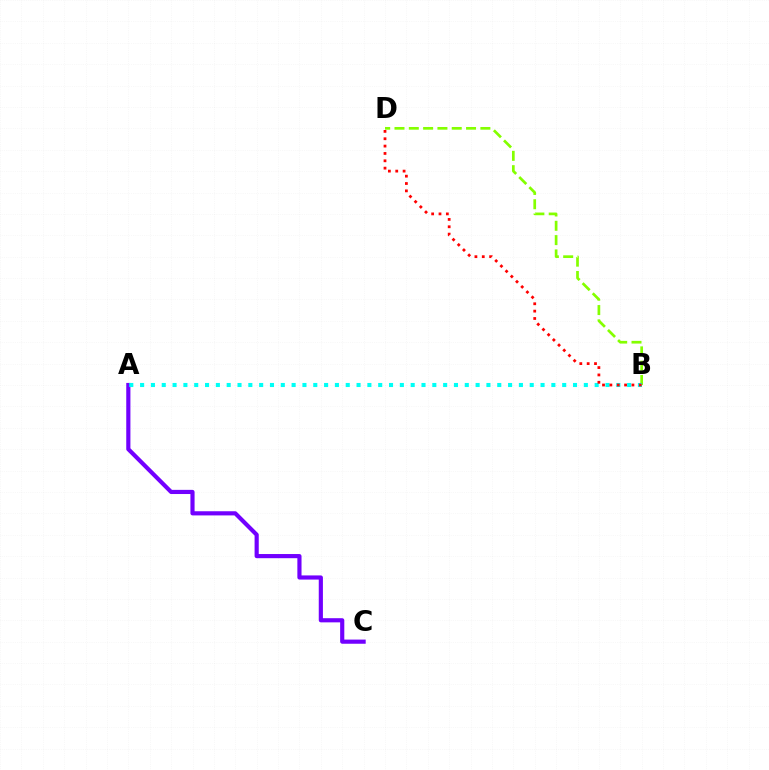{('B', 'D'): [{'color': '#84ff00', 'line_style': 'dashed', 'thickness': 1.94}, {'color': '#ff0000', 'line_style': 'dotted', 'thickness': 2.0}], ('A', 'C'): [{'color': '#7200ff', 'line_style': 'solid', 'thickness': 2.99}], ('A', 'B'): [{'color': '#00fff6', 'line_style': 'dotted', 'thickness': 2.94}]}